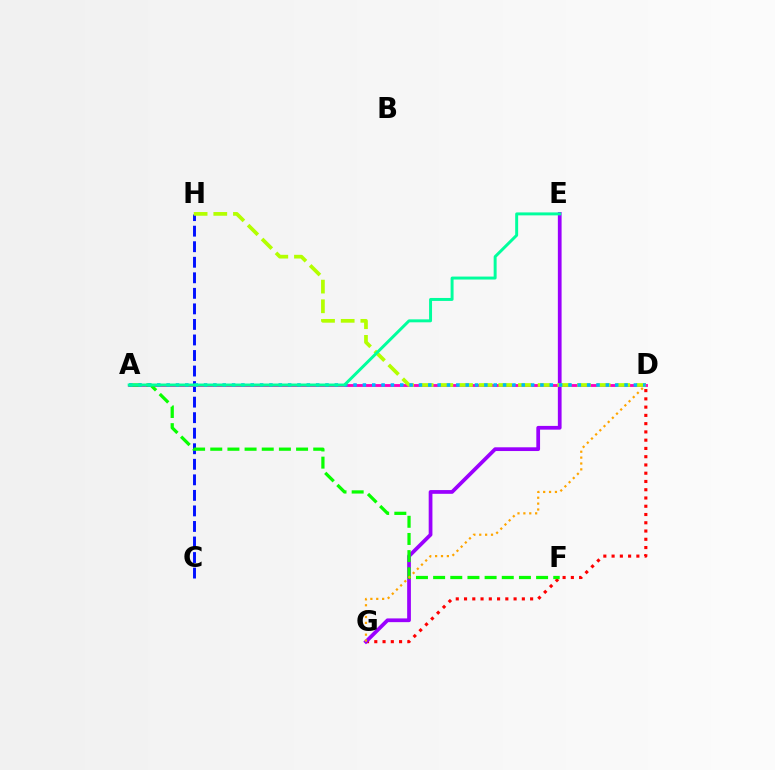{('C', 'H'): [{'color': '#0010ff', 'line_style': 'dashed', 'thickness': 2.11}], ('D', 'G'): [{'color': '#ff0000', 'line_style': 'dotted', 'thickness': 2.24}, {'color': '#ffa500', 'line_style': 'dotted', 'thickness': 1.6}], ('A', 'D'): [{'color': '#ff00bd', 'line_style': 'solid', 'thickness': 2.05}, {'color': '#00b5ff', 'line_style': 'dotted', 'thickness': 2.54}], ('E', 'G'): [{'color': '#9b00ff', 'line_style': 'solid', 'thickness': 2.69}], ('D', 'H'): [{'color': '#b3ff00', 'line_style': 'dashed', 'thickness': 2.67}], ('A', 'F'): [{'color': '#08ff00', 'line_style': 'dashed', 'thickness': 2.33}], ('A', 'E'): [{'color': '#00ff9d', 'line_style': 'solid', 'thickness': 2.13}]}